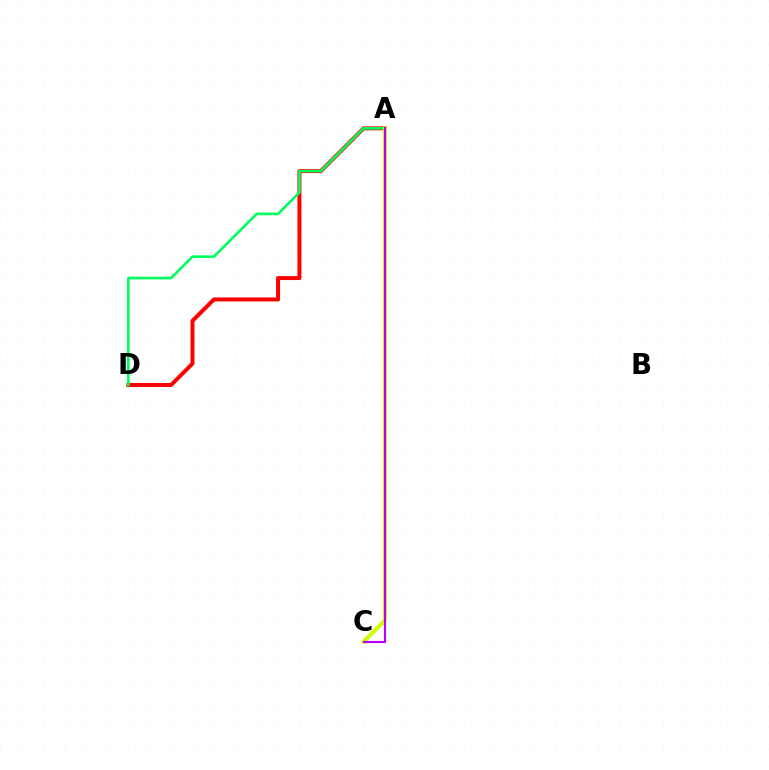{('A', 'D'): [{'color': '#ff0000', 'line_style': 'solid', 'thickness': 2.87}, {'color': '#00ff5c', 'line_style': 'solid', 'thickness': 1.89}], ('A', 'C'): [{'color': '#0074ff', 'line_style': 'dashed', 'thickness': 2.33}, {'color': '#d1ff00', 'line_style': 'solid', 'thickness': 2.92}, {'color': '#b900ff', 'line_style': 'solid', 'thickness': 1.54}]}